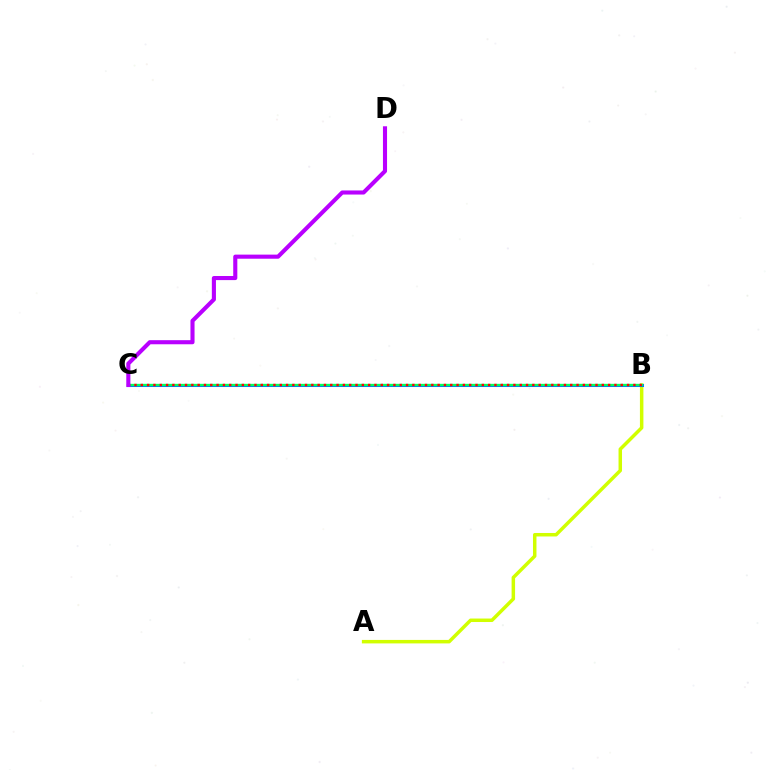{('A', 'B'): [{'color': '#d1ff00', 'line_style': 'solid', 'thickness': 2.51}], ('B', 'C'): [{'color': '#0074ff', 'line_style': 'solid', 'thickness': 2.18}, {'color': '#00ff5c', 'line_style': 'solid', 'thickness': 1.68}, {'color': '#ff0000', 'line_style': 'dotted', 'thickness': 1.72}], ('C', 'D'): [{'color': '#b900ff', 'line_style': 'solid', 'thickness': 2.95}]}